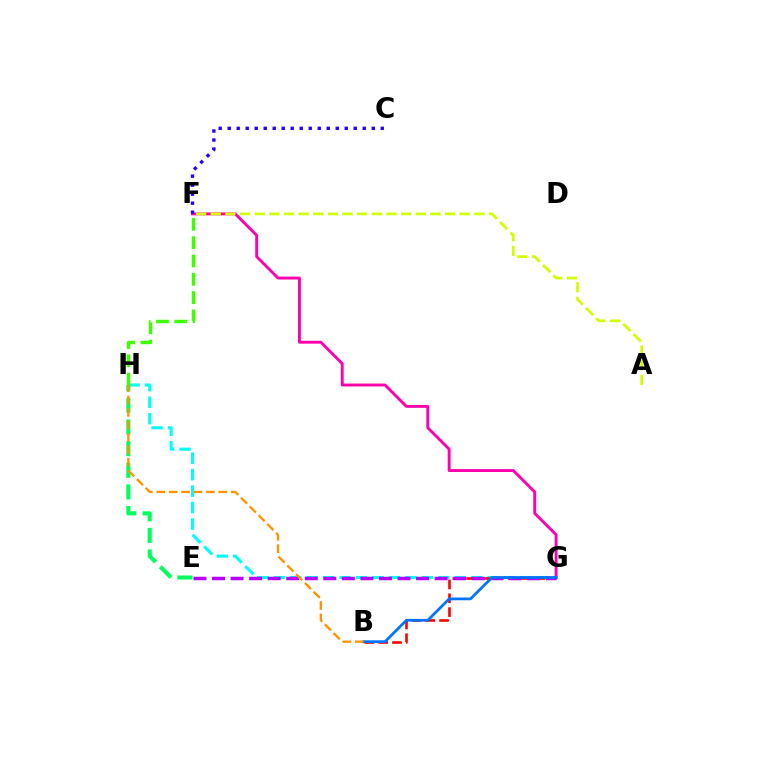{('F', 'G'): [{'color': '#ff00ac', 'line_style': 'solid', 'thickness': 2.08}], ('G', 'H'): [{'color': '#00fff6', 'line_style': 'dashed', 'thickness': 2.24}], ('A', 'F'): [{'color': '#d1ff00', 'line_style': 'dashed', 'thickness': 1.99}], ('E', 'H'): [{'color': '#00ff5c', 'line_style': 'dashed', 'thickness': 2.94}], ('C', 'F'): [{'color': '#2500ff', 'line_style': 'dotted', 'thickness': 2.45}], ('B', 'G'): [{'color': '#ff0000', 'line_style': 'dashed', 'thickness': 1.88}, {'color': '#0074ff', 'line_style': 'solid', 'thickness': 1.99}], ('E', 'G'): [{'color': '#b900ff', 'line_style': 'dashed', 'thickness': 2.52}], ('F', 'H'): [{'color': '#3dff00', 'line_style': 'dashed', 'thickness': 2.49}], ('B', 'H'): [{'color': '#ff9400', 'line_style': 'dashed', 'thickness': 1.69}]}